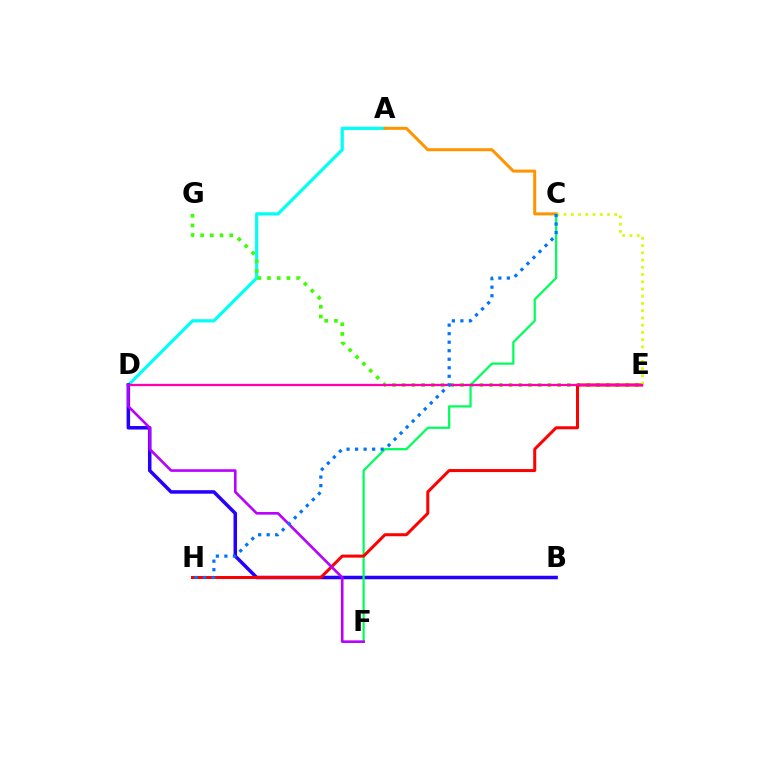{('A', 'D'): [{'color': '#00fff6', 'line_style': 'solid', 'thickness': 2.31}], ('B', 'D'): [{'color': '#2500ff', 'line_style': 'solid', 'thickness': 2.53}], ('E', 'G'): [{'color': '#3dff00', 'line_style': 'dotted', 'thickness': 2.64}], ('C', 'F'): [{'color': '#00ff5c', 'line_style': 'solid', 'thickness': 1.62}], ('E', 'H'): [{'color': '#ff0000', 'line_style': 'solid', 'thickness': 2.17}], ('A', 'C'): [{'color': '#ff9400', 'line_style': 'solid', 'thickness': 2.17}], ('C', 'E'): [{'color': '#d1ff00', 'line_style': 'dotted', 'thickness': 1.97}], ('D', 'E'): [{'color': '#ff00ac', 'line_style': 'solid', 'thickness': 1.65}], ('D', 'F'): [{'color': '#b900ff', 'line_style': 'solid', 'thickness': 1.88}], ('C', 'H'): [{'color': '#0074ff', 'line_style': 'dotted', 'thickness': 2.32}]}